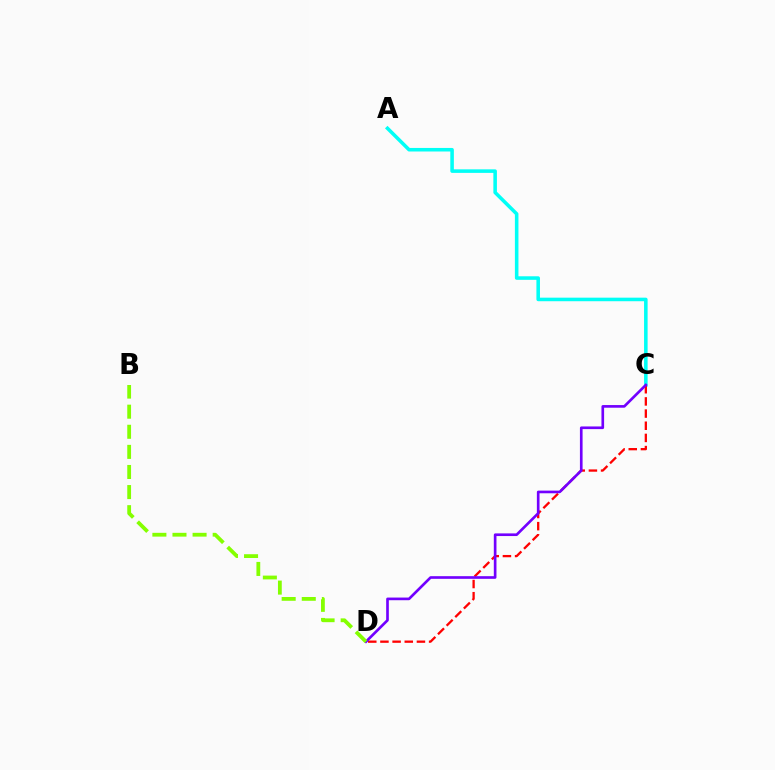{('A', 'C'): [{'color': '#00fff6', 'line_style': 'solid', 'thickness': 2.56}], ('C', 'D'): [{'color': '#ff0000', 'line_style': 'dashed', 'thickness': 1.65}, {'color': '#7200ff', 'line_style': 'solid', 'thickness': 1.91}], ('B', 'D'): [{'color': '#84ff00', 'line_style': 'dashed', 'thickness': 2.73}]}